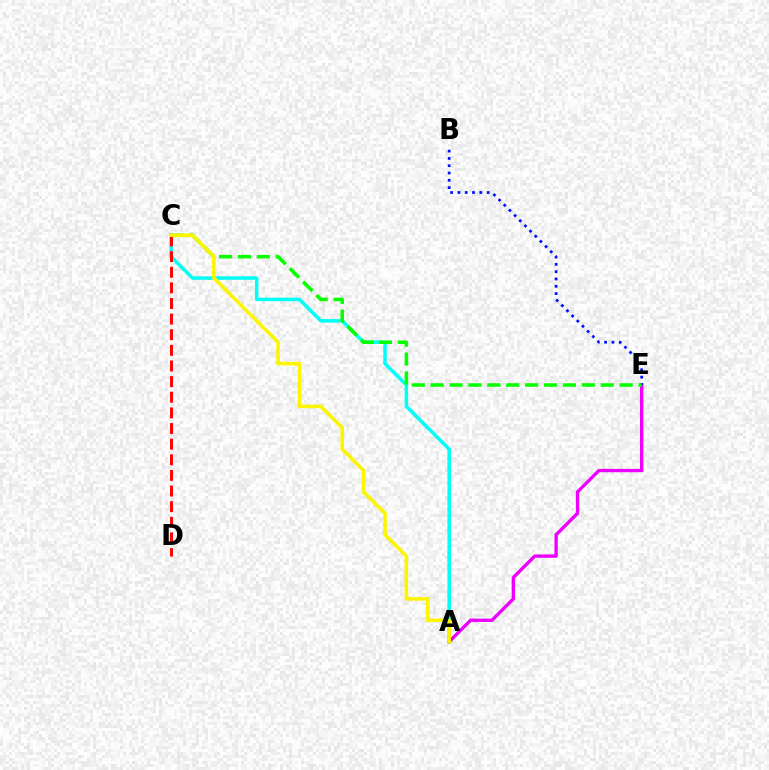{('A', 'C'): [{'color': '#00fff6', 'line_style': 'solid', 'thickness': 2.52}, {'color': '#fcf500', 'line_style': 'solid', 'thickness': 2.57}], ('C', 'D'): [{'color': '#ff0000', 'line_style': 'dashed', 'thickness': 2.12}], ('A', 'E'): [{'color': '#ee00ff', 'line_style': 'solid', 'thickness': 2.4}], ('B', 'E'): [{'color': '#0010ff', 'line_style': 'dotted', 'thickness': 1.98}], ('C', 'E'): [{'color': '#08ff00', 'line_style': 'dashed', 'thickness': 2.57}]}